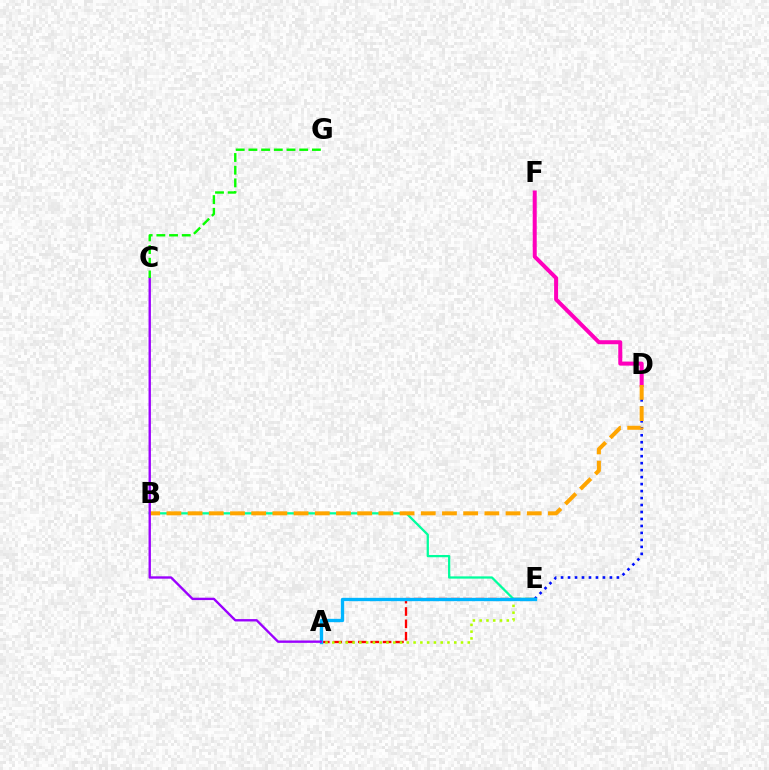{('D', 'E'): [{'color': '#0010ff', 'line_style': 'dotted', 'thickness': 1.9}], ('A', 'E'): [{'color': '#ff0000', 'line_style': 'dashed', 'thickness': 1.68}, {'color': '#b3ff00', 'line_style': 'dotted', 'thickness': 1.84}, {'color': '#00b5ff', 'line_style': 'solid', 'thickness': 2.4}], ('D', 'F'): [{'color': '#ff00bd', 'line_style': 'solid', 'thickness': 2.89}], ('B', 'E'): [{'color': '#00ff9d', 'line_style': 'solid', 'thickness': 1.63}], ('B', 'D'): [{'color': '#ffa500', 'line_style': 'dashed', 'thickness': 2.88}], ('A', 'C'): [{'color': '#9b00ff', 'line_style': 'solid', 'thickness': 1.7}], ('C', 'G'): [{'color': '#08ff00', 'line_style': 'dashed', 'thickness': 1.73}]}